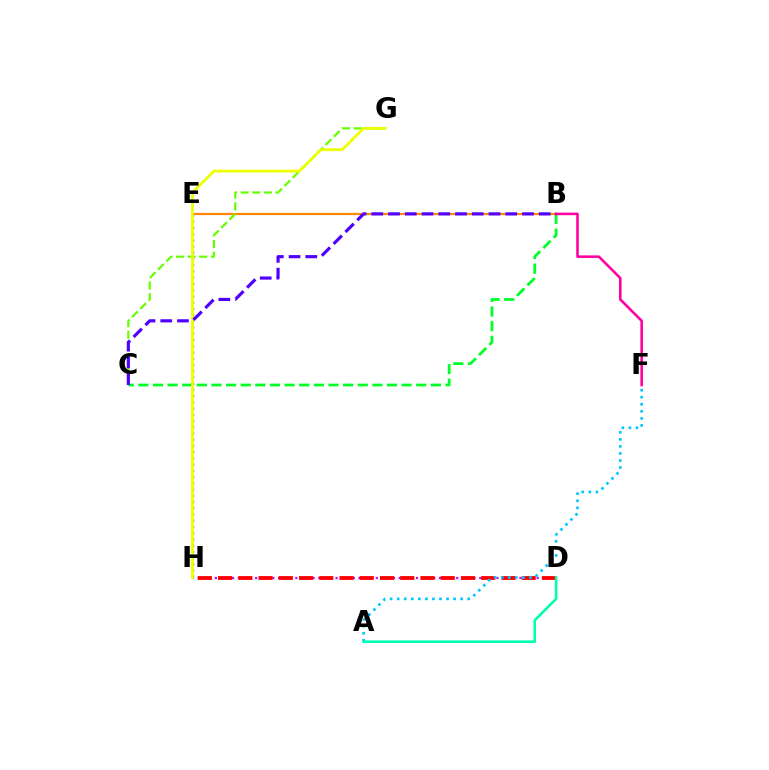{('E', 'H'): [{'color': '#003fff', 'line_style': 'dotted', 'thickness': 1.69}], ('B', 'C'): [{'color': '#00ff27', 'line_style': 'dashed', 'thickness': 1.99}, {'color': '#4f00ff', 'line_style': 'dashed', 'thickness': 2.27}], ('D', 'H'): [{'color': '#d600ff', 'line_style': 'dotted', 'thickness': 1.56}, {'color': '#ff0000', 'line_style': 'dashed', 'thickness': 2.75}], ('B', 'E'): [{'color': '#ff8800', 'line_style': 'solid', 'thickness': 1.58}], ('C', 'G'): [{'color': '#66ff00', 'line_style': 'dashed', 'thickness': 1.58}], ('A', 'F'): [{'color': '#00c7ff', 'line_style': 'dotted', 'thickness': 1.92}], ('B', 'F'): [{'color': '#ff00a0', 'line_style': 'solid', 'thickness': 1.85}], ('G', 'H'): [{'color': '#eeff00', 'line_style': 'solid', 'thickness': 2.02}], ('A', 'D'): [{'color': '#00ffaf', 'line_style': 'solid', 'thickness': 1.85}]}